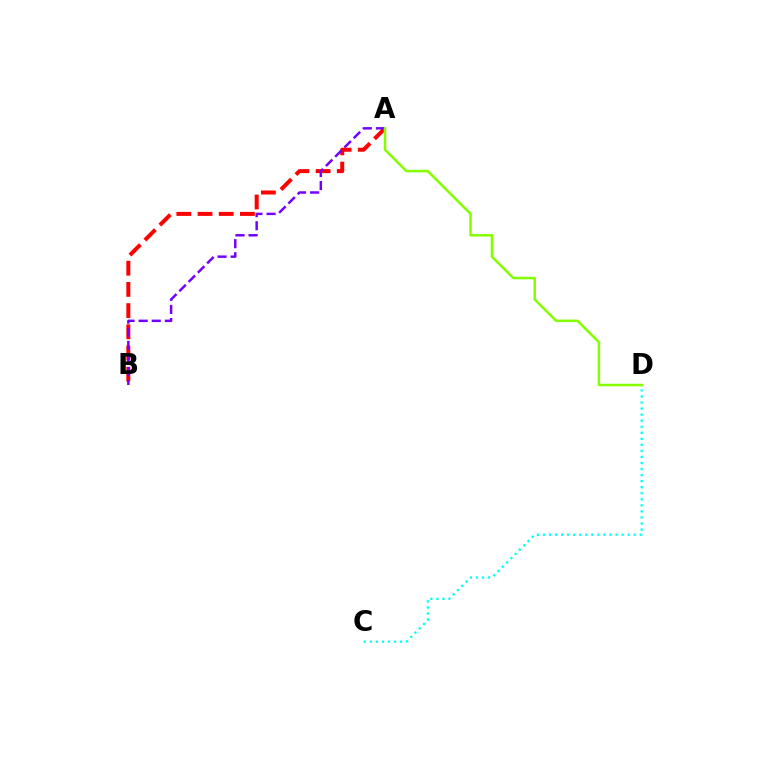{('A', 'B'): [{'color': '#ff0000', 'line_style': 'dashed', 'thickness': 2.88}, {'color': '#7200ff', 'line_style': 'dashed', 'thickness': 1.78}], ('C', 'D'): [{'color': '#00fff6', 'line_style': 'dotted', 'thickness': 1.64}], ('A', 'D'): [{'color': '#84ff00', 'line_style': 'solid', 'thickness': 1.81}]}